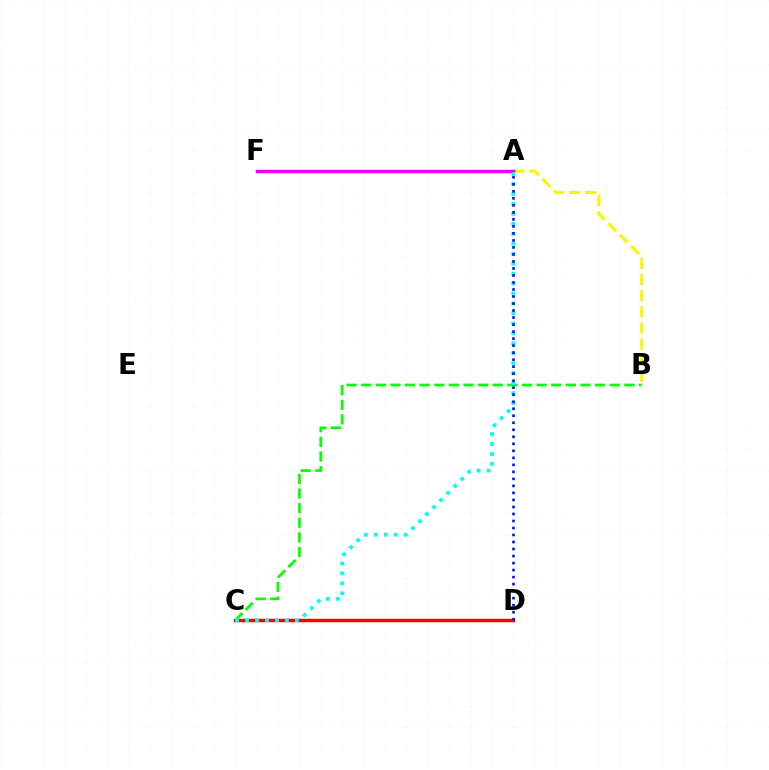{('C', 'D'): [{'color': '#ff0000', 'line_style': 'solid', 'thickness': 2.48}], ('A', 'B'): [{'color': '#fcf500', 'line_style': 'dashed', 'thickness': 2.19}], ('B', 'C'): [{'color': '#08ff00', 'line_style': 'dashed', 'thickness': 1.99}], ('A', 'F'): [{'color': '#ee00ff', 'line_style': 'solid', 'thickness': 2.49}], ('A', 'C'): [{'color': '#00fff6', 'line_style': 'dotted', 'thickness': 2.71}], ('A', 'D'): [{'color': '#0010ff', 'line_style': 'dotted', 'thickness': 1.91}]}